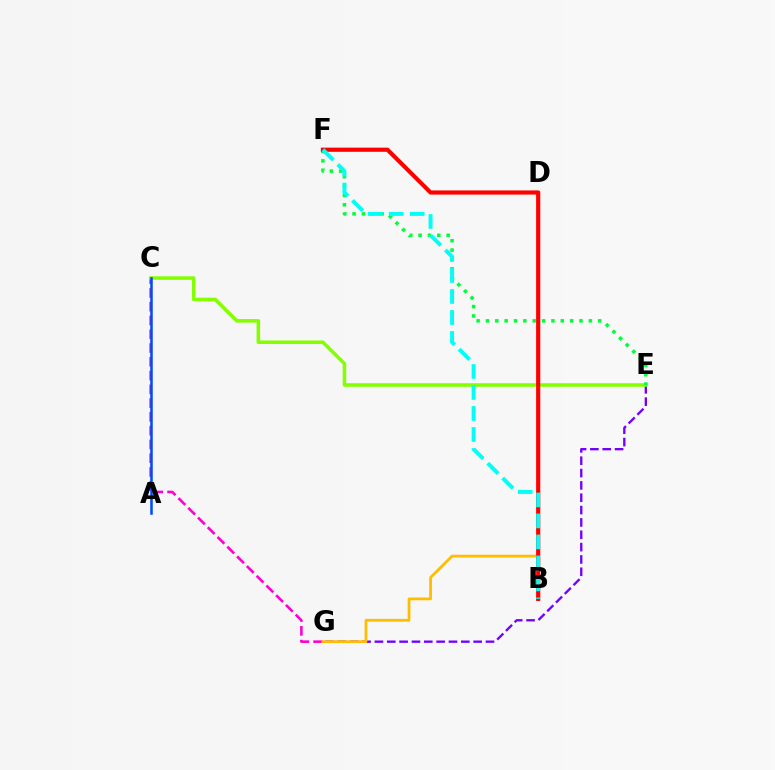{('C', 'G'): [{'color': '#ff00cf', 'line_style': 'dashed', 'thickness': 1.87}], ('E', 'G'): [{'color': '#7200ff', 'line_style': 'dashed', 'thickness': 1.68}], ('D', 'G'): [{'color': '#ffbd00', 'line_style': 'solid', 'thickness': 2.0}], ('C', 'E'): [{'color': '#84ff00', 'line_style': 'solid', 'thickness': 2.54}], ('E', 'F'): [{'color': '#00ff39', 'line_style': 'dotted', 'thickness': 2.54}], ('A', 'C'): [{'color': '#004bff', 'line_style': 'solid', 'thickness': 1.83}], ('B', 'F'): [{'color': '#ff0000', 'line_style': 'solid', 'thickness': 3.0}, {'color': '#00fff6', 'line_style': 'dashed', 'thickness': 2.85}]}